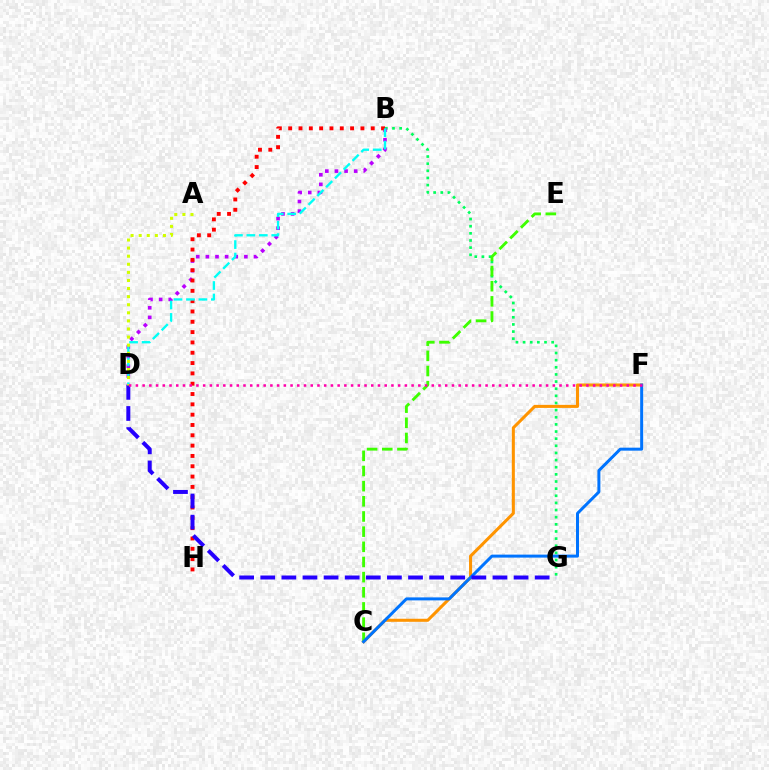{('B', 'G'): [{'color': '#00ff5c', 'line_style': 'dotted', 'thickness': 1.94}], ('B', 'D'): [{'color': '#b900ff', 'line_style': 'dotted', 'thickness': 2.61}, {'color': '#00fff6', 'line_style': 'dashed', 'thickness': 1.69}], ('C', 'F'): [{'color': '#ff9400', 'line_style': 'solid', 'thickness': 2.19}, {'color': '#0074ff', 'line_style': 'solid', 'thickness': 2.15}], ('C', 'E'): [{'color': '#3dff00', 'line_style': 'dashed', 'thickness': 2.06}], ('B', 'H'): [{'color': '#ff0000', 'line_style': 'dotted', 'thickness': 2.8}], ('D', 'G'): [{'color': '#2500ff', 'line_style': 'dashed', 'thickness': 2.87}], ('A', 'D'): [{'color': '#d1ff00', 'line_style': 'dotted', 'thickness': 2.2}], ('D', 'F'): [{'color': '#ff00ac', 'line_style': 'dotted', 'thickness': 1.83}]}